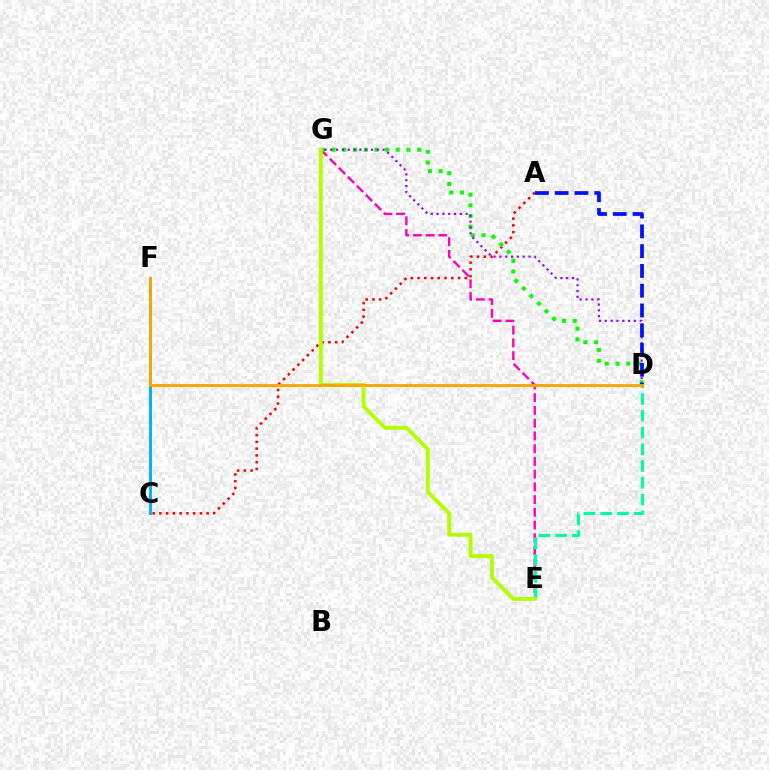{('A', 'C'): [{'color': '#ff0000', 'line_style': 'dotted', 'thickness': 1.83}], ('E', 'G'): [{'color': '#ff00bd', 'line_style': 'dashed', 'thickness': 1.73}, {'color': '#b3ff00', 'line_style': 'solid', 'thickness': 2.81}], ('D', 'G'): [{'color': '#08ff00', 'line_style': 'dotted', 'thickness': 2.91}, {'color': '#9b00ff', 'line_style': 'dotted', 'thickness': 1.58}], ('D', 'E'): [{'color': '#00ff9d', 'line_style': 'dashed', 'thickness': 2.28}], ('A', 'D'): [{'color': '#0010ff', 'line_style': 'dashed', 'thickness': 2.69}], ('C', 'F'): [{'color': '#00b5ff', 'line_style': 'solid', 'thickness': 2.16}], ('D', 'F'): [{'color': '#ffa500', 'line_style': 'solid', 'thickness': 2.03}]}